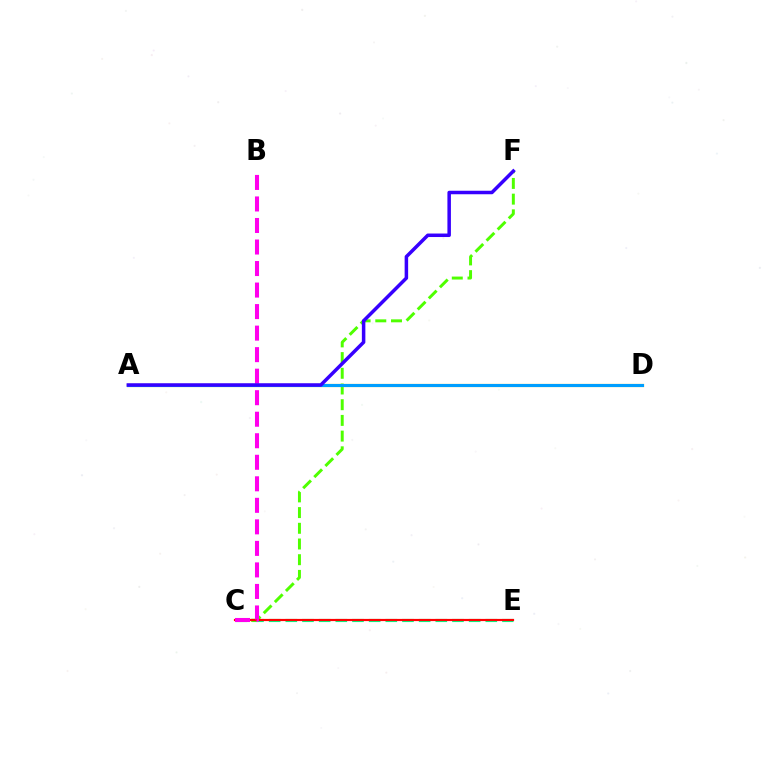{('C', 'E'): [{'color': '#00ff86', 'line_style': 'dashed', 'thickness': 2.26}, {'color': '#ff0000', 'line_style': 'solid', 'thickness': 1.57}], ('C', 'F'): [{'color': '#4fff00', 'line_style': 'dashed', 'thickness': 2.13}], ('A', 'D'): [{'color': '#ffd500', 'line_style': 'solid', 'thickness': 2.29}, {'color': '#009eff', 'line_style': 'solid', 'thickness': 2.24}], ('B', 'C'): [{'color': '#ff00ed', 'line_style': 'dashed', 'thickness': 2.92}], ('A', 'F'): [{'color': '#3700ff', 'line_style': 'solid', 'thickness': 2.52}]}